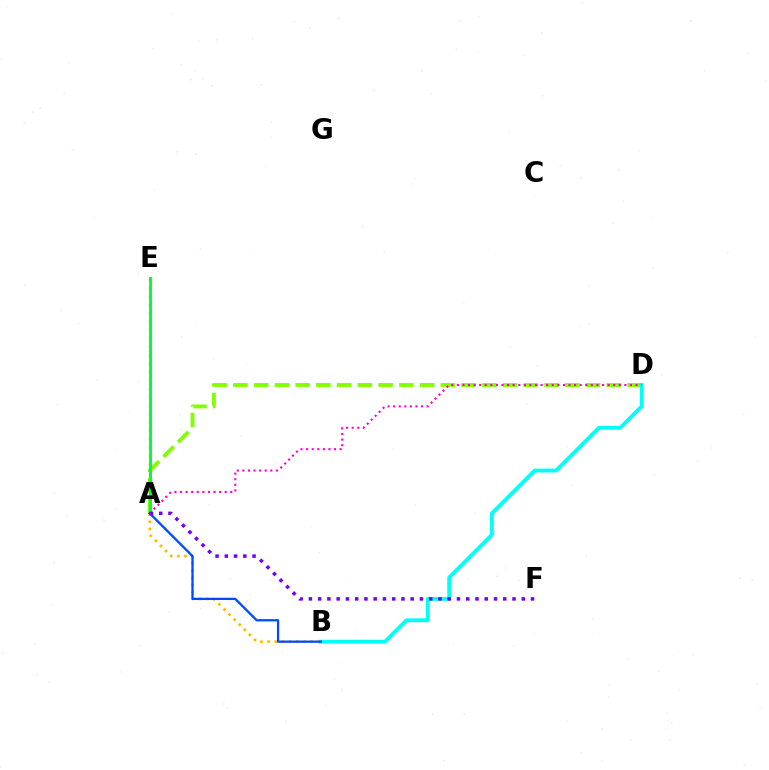{('A', 'D'): [{'color': '#84ff00', 'line_style': 'dashed', 'thickness': 2.82}, {'color': '#ff00cf', 'line_style': 'dotted', 'thickness': 1.52}], ('A', 'E'): [{'color': '#ff0000', 'line_style': 'dotted', 'thickness': 2.27}, {'color': '#00ff39', 'line_style': 'solid', 'thickness': 2.18}], ('A', 'B'): [{'color': '#ffbd00', 'line_style': 'dotted', 'thickness': 1.95}, {'color': '#004bff', 'line_style': 'solid', 'thickness': 1.65}], ('B', 'D'): [{'color': '#00fff6', 'line_style': 'solid', 'thickness': 2.76}], ('A', 'F'): [{'color': '#7200ff', 'line_style': 'dotted', 'thickness': 2.51}]}